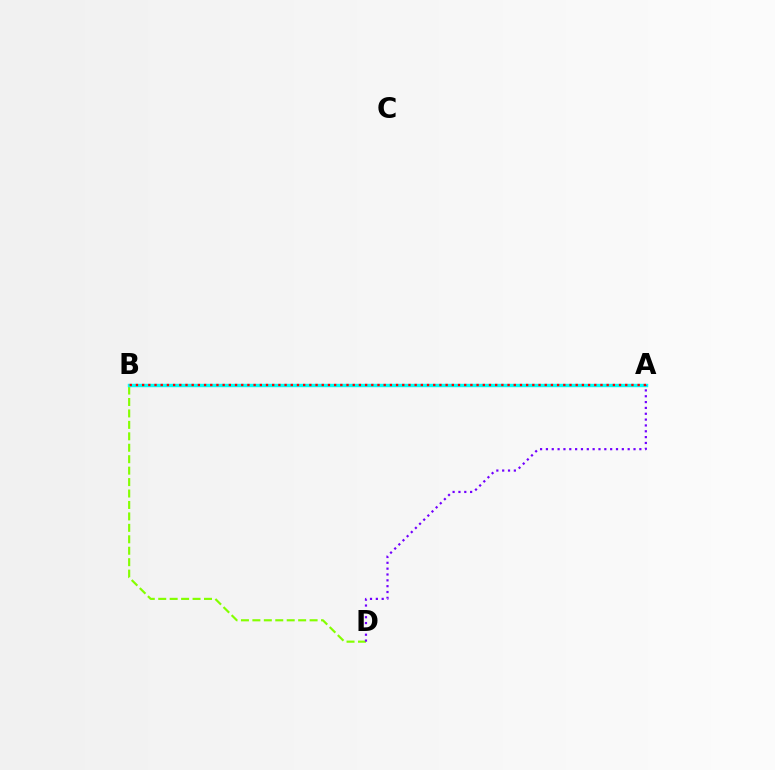{('B', 'D'): [{'color': '#84ff00', 'line_style': 'dashed', 'thickness': 1.55}], ('A', 'B'): [{'color': '#00fff6', 'line_style': 'solid', 'thickness': 2.47}, {'color': '#ff0000', 'line_style': 'dotted', 'thickness': 1.68}], ('A', 'D'): [{'color': '#7200ff', 'line_style': 'dotted', 'thickness': 1.59}]}